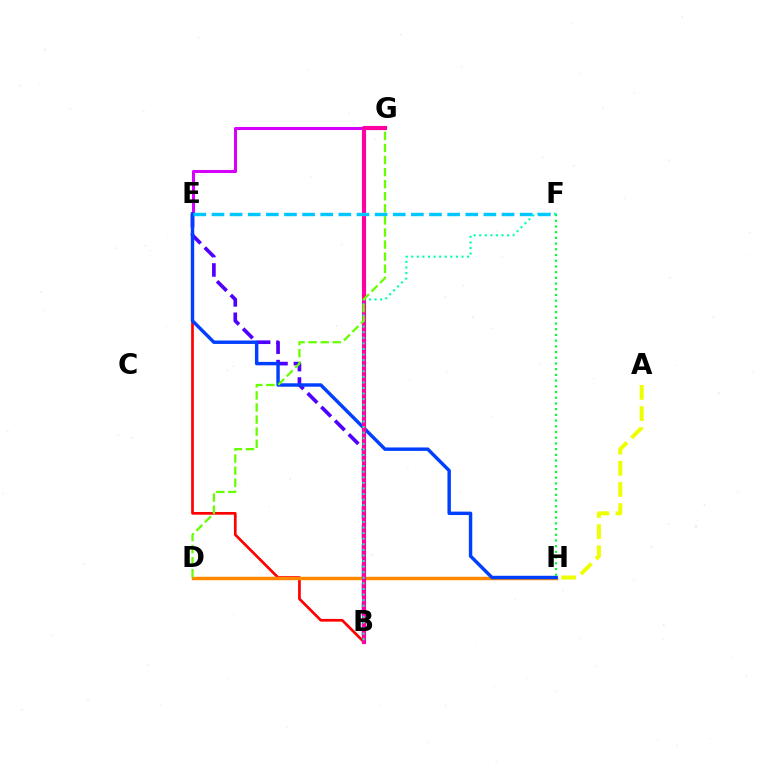{('A', 'H'): [{'color': '#eeff00', 'line_style': 'dashed', 'thickness': 2.88}], ('E', 'G'): [{'color': '#d600ff', 'line_style': 'solid', 'thickness': 2.2}], ('B', 'E'): [{'color': '#ff0000', 'line_style': 'solid', 'thickness': 1.95}, {'color': '#4f00ff', 'line_style': 'dashed', 'thickness': 2.63}], ('D', 'H'): [{'color': '#ff8800', 'line_style': 'solid', 'thickness': 2.47}], ('E', 'H'): [{'color': '#003fff', 'line_style': 'solid', 'thickness': 2.47}], ('F', 'H'): [{'color': '#00ff27', 'line_style': 'dotted', 'thickness': 1.55}], ('B', 'G'): [{'color': '#ff00a0', 'line_style': 'solid', 'thickness': 2.97}], ('B', 'F'): [{'color': '#00ffaf', 'line_style': 'dotted', 'thickness': 1.52}], ('D', 'G'): [{'color': '#66ff00', 'line_style': 'dashed', 'thickness': 1.64}], ('E', 'F'): [{'color': '#00c7ff', 'line_style': 'dashed', 'thickness': 2.46}]}